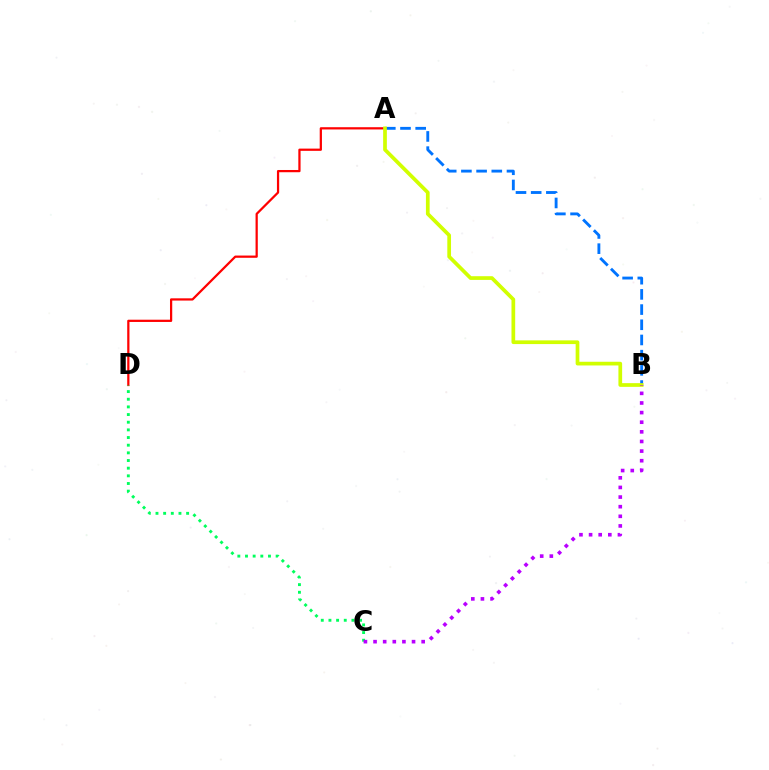{('A', 'D'): [{'color': '#ff0000', 'line_style': 'solid', 'thickness': 1.61}], ('A', 'B'): [{'color': '#0074ff', 'line_style': 'dashed', 'thickness': 2.06}, {'color': '#d1ff00', 'line_style': 'solid', 'thickness': 2.67}], ('C', 'D'): [{'color': '#00ff5c', 'line_style': 'dotted', 'thickness': 2.08}], ('B', 'C'): [{'color': '#b900ff', 'line_style': 'dotted', 'thickness': 2.61}]}